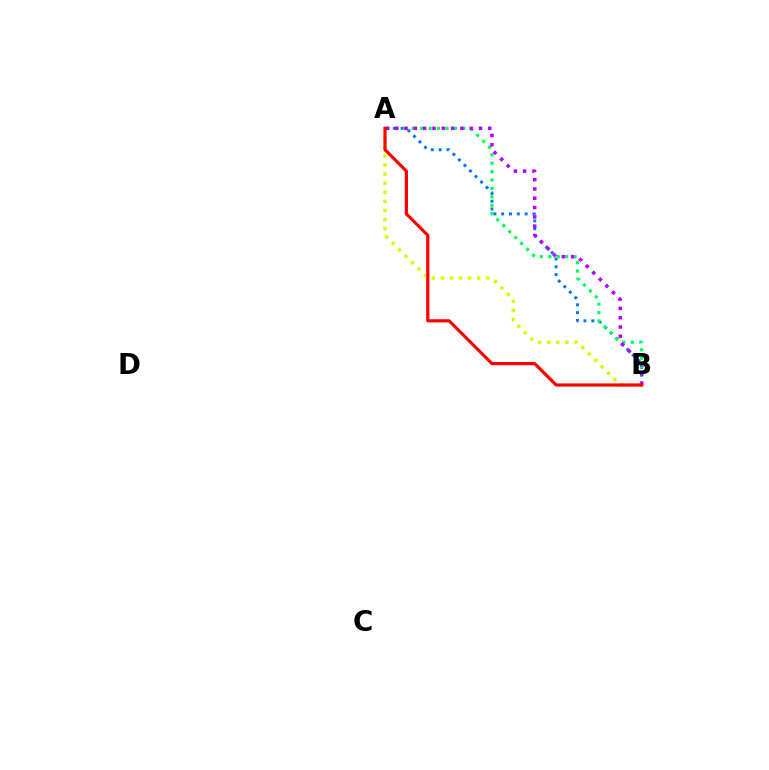{('A', 'B'): [{'color': '#0074ff', 'line_style': 'dotted', 'thickness': 2.12}, {'color': '#00ff5c', 'line_style': 'dotted', 'thickness': 2.29}, {'color': '#d1ff00', 'line_style': 'dotted', 'thickness': 2.47}, {'color': '#b900ff', 'line_style': 'dotted', 'thickness': 2.53}, {'color': '#ff0000', 'line_style': 'solid', 'thickness': 2.29}]}